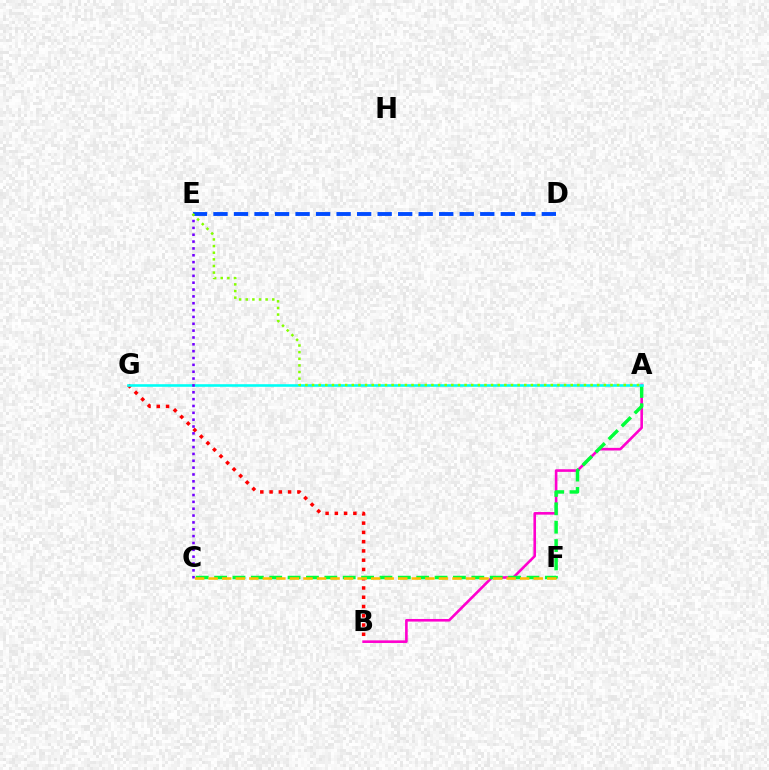{('B', 'G'): [{'color': '#ff0000', 'line_style': 'dotted', 'thickness': 2.52}], ('A', 'B'): [{'color': '#ff00cf', 'line_style': 'solid', 'thickness': 1.88}], ('A', 'C'): [{'color': '#00ff39', 'line_style': 'dashed', 'thickness': 2.5}], ('A', 'G'): [{'color': '#00fff6', 'line_style': 'solid', 'thickness': 1.87}], ('C', 'E'): [{'color': '#7200ff', 'line_style': 'dotted', 'thickness': 1.86}], ('C', 'F'): [{'color': '#ffbd00', 'line_style': 'dashed', 'thickness': 1.84}], ('D', 'E'): [{'color': '#004bff', 'line_style': 'dashed', 'thickness': 2.79}], ('A', 'E'): [{'color': '#84ff00', 'line_style': 'dotted', 'thickness': 1.8}]}